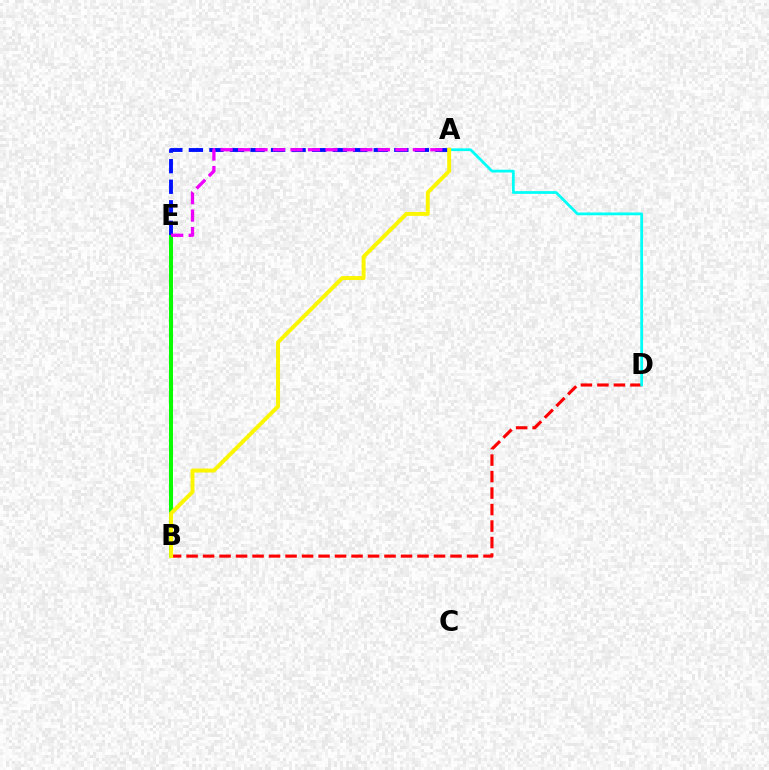{('B', 'E'): [{'color': '#08ff00', 'line_style': 'solid', 'thickness': 2.88}], ('A', 'E'): [{'color': '#0010ff', 'line_style': 'dashed', 'thickness': 2.79}, {'color': '#ee00ff', 'line_style': 'dashed', 'thickness': 2.37}], ('B', 'D'): [{'color': '#ff0000', 'line_style': 'dashed', 'thickness': 2.24}], ('A', 'D'): [{'color': '#00fff6', 'line_style': 'solid', 'thickness': 1.98}], ('A', 'B'): [{'color': '#fcf500', 'line_style': 'solid', 'thickness': 2.84}]}